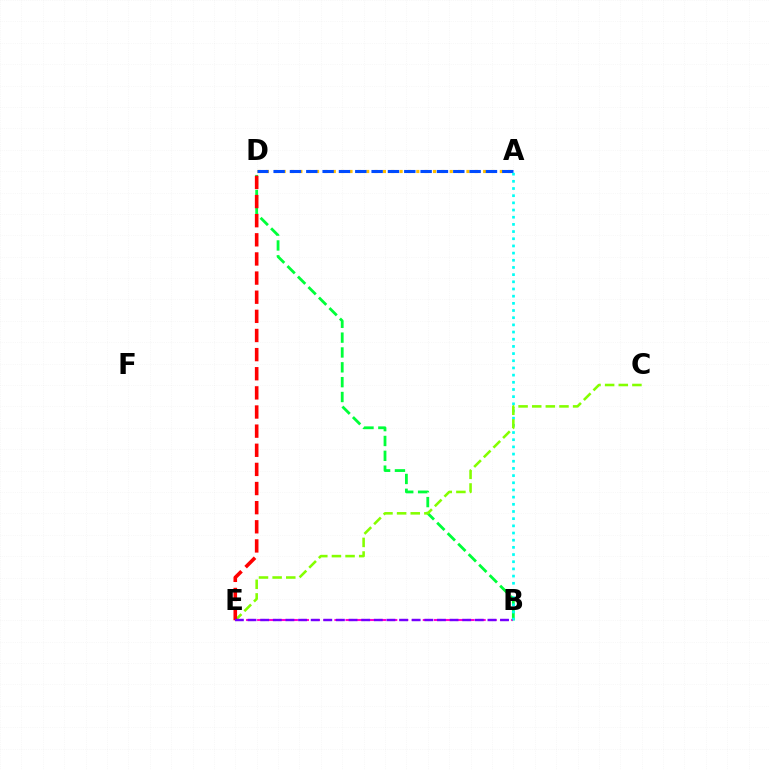{('A', 'D'): [{'color': '#ffbd00', 'line_style': 'dotted', 'thickness': 2.27}, {'color': '#004bff', 'line_style': 'dashed', 'thickness': 2.22}], ('B', 'E'): [{'color': '#ff00cf', 'line_style': 'dashed', 'thickness': 1.5}, {'color': '#7200ff', 'line_style': 'dashed', 'thickness': 1.72}], ('B', 'D'): [{'color': '#00ff39', 'line_style': 'dashed', 'thickness': 2.02}], ('A', 'B'): [{'color': '#00fff6', 'line_style': 'dotted', 'thickness': 1.95}], ('C', 'E'): [{'color': '#84ff00', 'line_style': 'dashed', 'thickness': 1.85}], ('D', 'E'): [{'color': '#ff0000', 'line_style': 'dashed', 'thickness': 2.6}]}